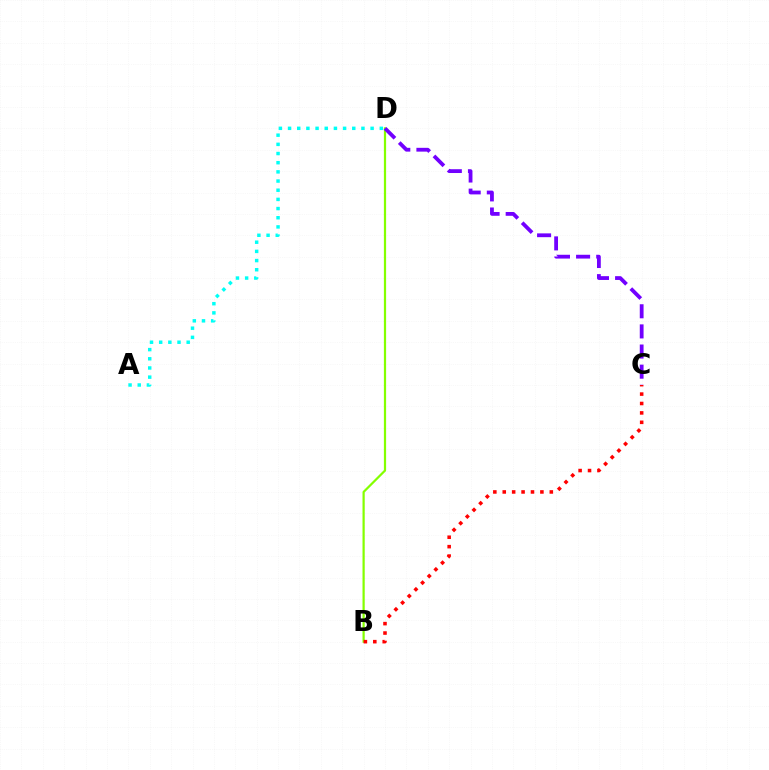{('B', 'D'): [{'color': '#84ff00', 'line_style': 'solid', 'thickness': 1.6}], ('A', 'D'): [{'color': '#00fff6', 'line_style': 'dotted', 'thickness': 2.49}], ('C', 'D'): [{'color': '#7200ff', 'line_style': 'dashed', 'thickness': 2.73}], ('B', 'C'): [{'color': '#ff0000', 'line_style': 'dotted', 'thickness': 2.56}]}